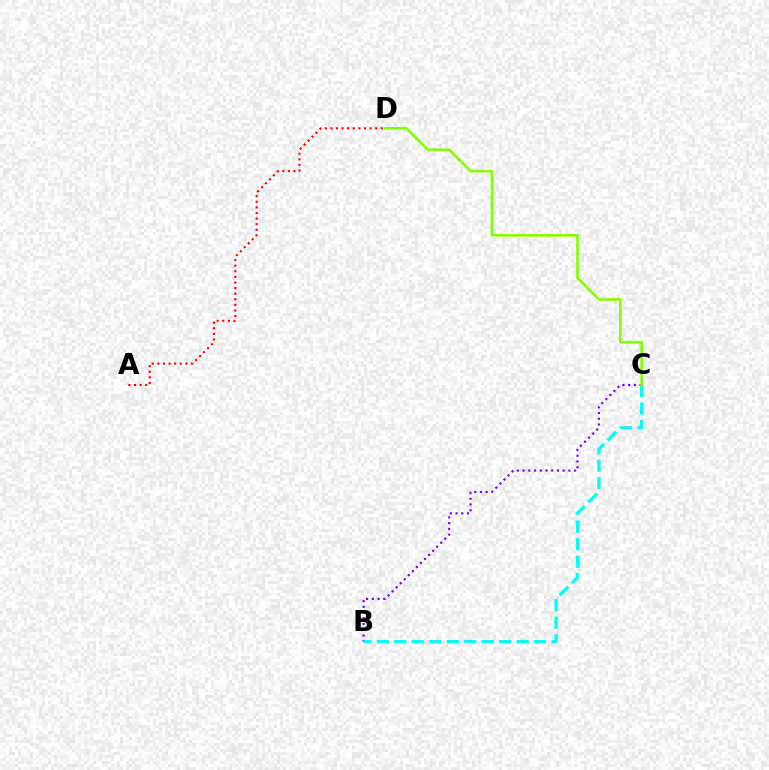{('B', 'C'): [{'color': '#7200ff', 'line_style': 'dotted', 'thickness': 1.56}, {'color': '#00fff6', 'line_style': 'dashed', 'thickness': 2.37}], ('A', 'D'): [{'color': '#ff0000', 'line_style': 'dotted', 'thickness': 1.52}], ('C', 'D'): [{'color': '#84ff00', 'line_style': 'solid', 'thickness': 1.86}]}